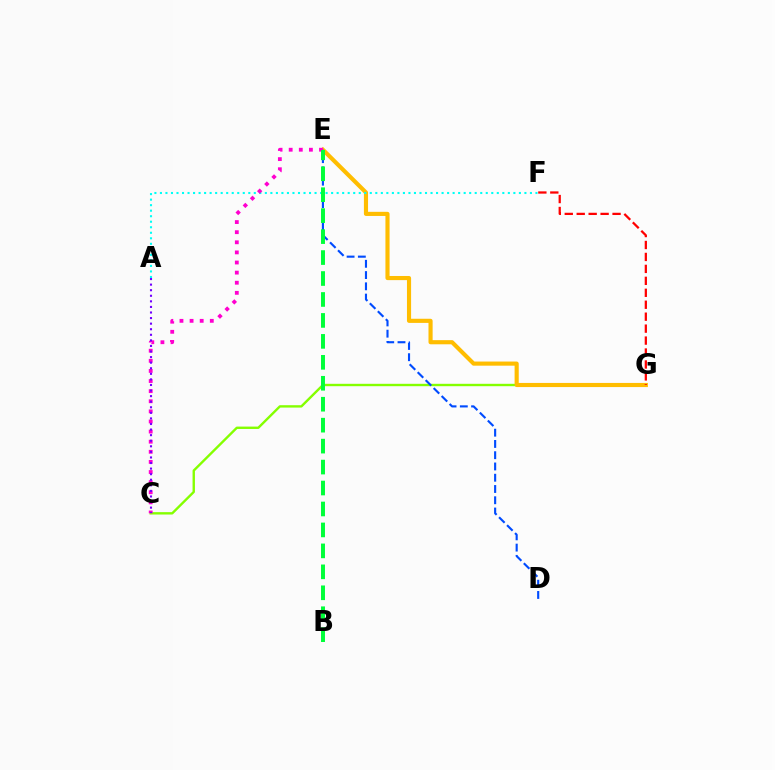{('C', 'G'): [{'color': '#84ff00', 'line_style': 'solid', 'thickness': 1.72}], ('E', 'G'): [{'color': '#ffbd00', 'line_style': 'solid', 'thickness': 2.98}], ('D', 'E'): [{'color': '#004bff', 'line_style': 'dashed', 'thickness': 1.53}], ('F', 'G'): [{'color': '#ff0000', 'line_style': 'dashed', 'thickness': 1.62}], ('A', 'F'): [{'color': '#00fff6', 'line_style': 'dotted', 'thickness': 1.5}], ('C', 'E'): [{'color': '#ff00cf', 'line_style': 'dotted', 'thickness': 2.75}], ('B', 'E'): [{'color': '#00ff39', 'line_style': 'dashed', 'thickness': 2.85}], ('A', 'C'): [{'color': '#7200ff', 'line_style': 'dotted', 'thickness': 1.51}]}